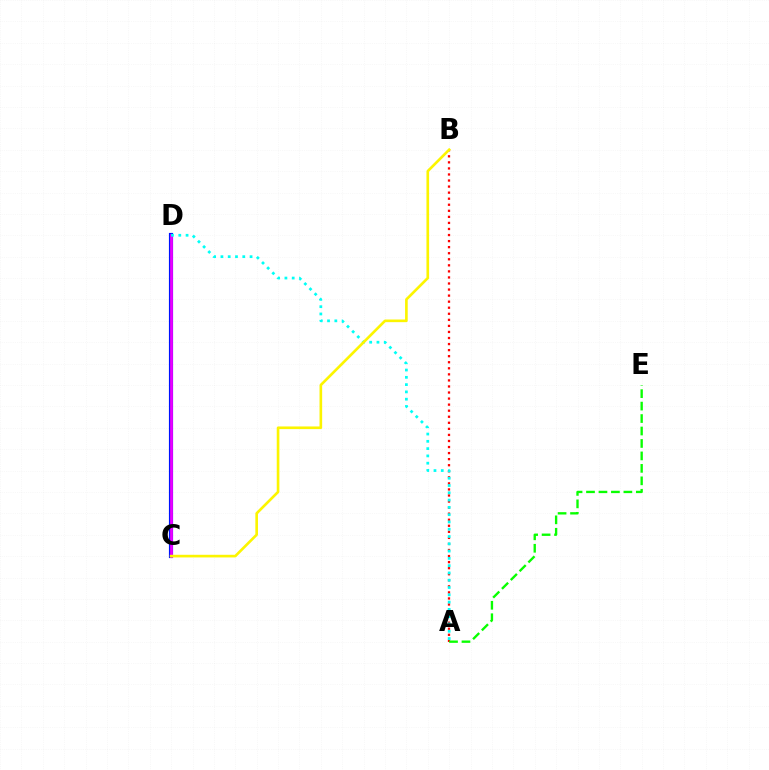{('C', 'D'): [{'color': '#0010ff', 'line_style': 'solid', 'thickness': 2.99}, {'color': '#ee00ff', 'line_style': 'solid', 'thickness': 1.98}], ('A', 'B'): [{'color': '#ff0000', 'line_style': 'dotted', 'thickness': 1.65}], ('A', 'E'): [{'color': '#08ff00', 'line_style': 'dashed', 'thickness': 1.69}], ('A', 'D'): [{'color': '#00fff6', 'line_style': 'dotted', 'thickness': 1.98}], ('B', 'C'): [{'color': '#fcf500', 'line_style': 'solid', 'thickness': 1.91}]}